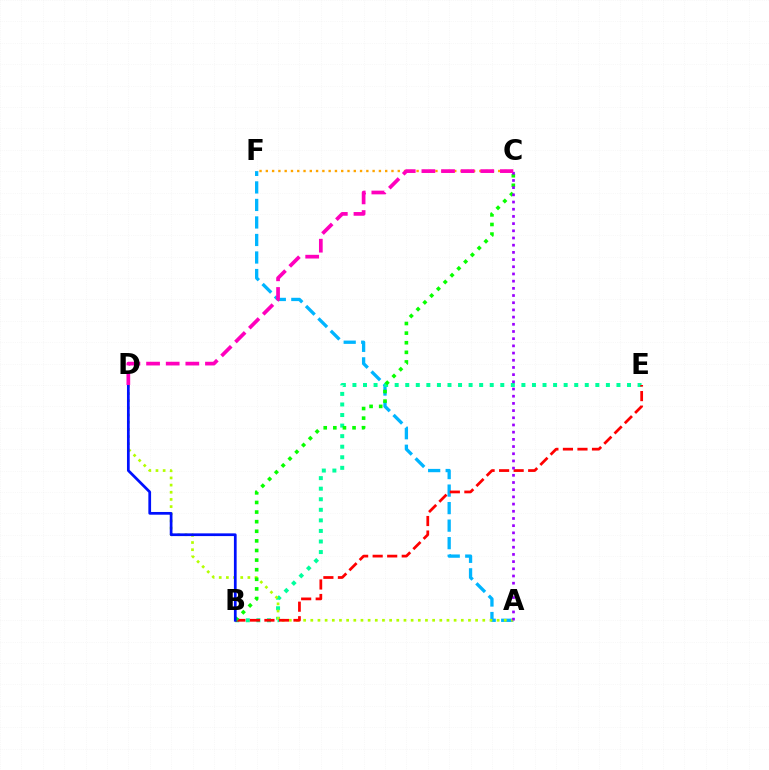{('A', 'F'): [{'color': '#00b5ff', 'line_style': 'dashed', 'thickness': 2.38}], ('B', 'E'): [{'color': '#00ff9d', 'line_style': 'dotted', 'thickness': 2.87}, {'color': '#ff0000', 'line_style': 'dashed', 'thickness': 1.97}], ('A', 'D'): [{'color': '#b3ff00', 'line_style': 'dotted', 'thickness': 1.95}], ('B', 'C'): [{'color': '#08ff00', 'line_style': 'dotted', 'thickness': 2.61}], ('C', 'F'): [{'color': '#ffa500', 'line_style': 'dotted', 'thickness': 1.71}], ('B', 'D'): [{'color': '#0010ff', 'line_style': 'solid', 'thickness': 1.96}], ('A', 'C'): [{'color': '#9b00ff', 'line_style': 'dotted', 'thickness': 1.95}], ('C', 'D'): [{'color': '#ff00bd', 'line_style': 'dashed', 'thickness': 2.67}]}